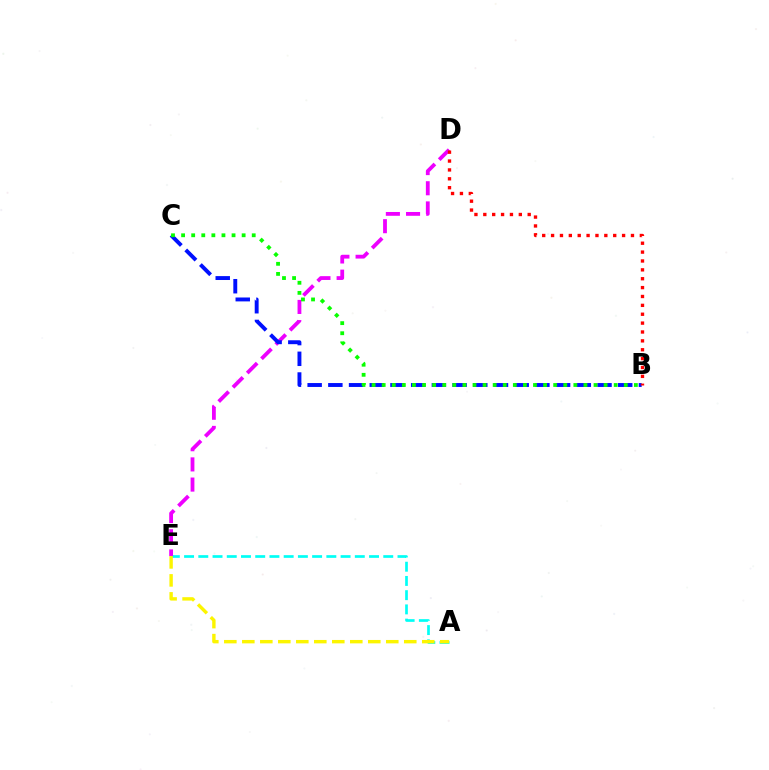{('A', 'E'): [{'color': '#00fff6', 'line_style': 'dashed', 'thickness': 1.93}, {'color': '#fcf500', 'line_style': 'dashed', 'thickness': 2.44}], ('D', 'E'): [{'color': '#ee00ff', 'line_style': 'dashed', 'thickness': 2.74}], ('B', 'C'): [{'color': '#0010ff', 'line_style': 'dashed', 'thickness': 2.81}, {'color': '#08ff00', 'line_style': 'dotted', 'thickness': 2.74}], ('B', 'D'): [{'color': '#ff0000', 'line_style': 'dotted', 'thickness': 2.41}]}